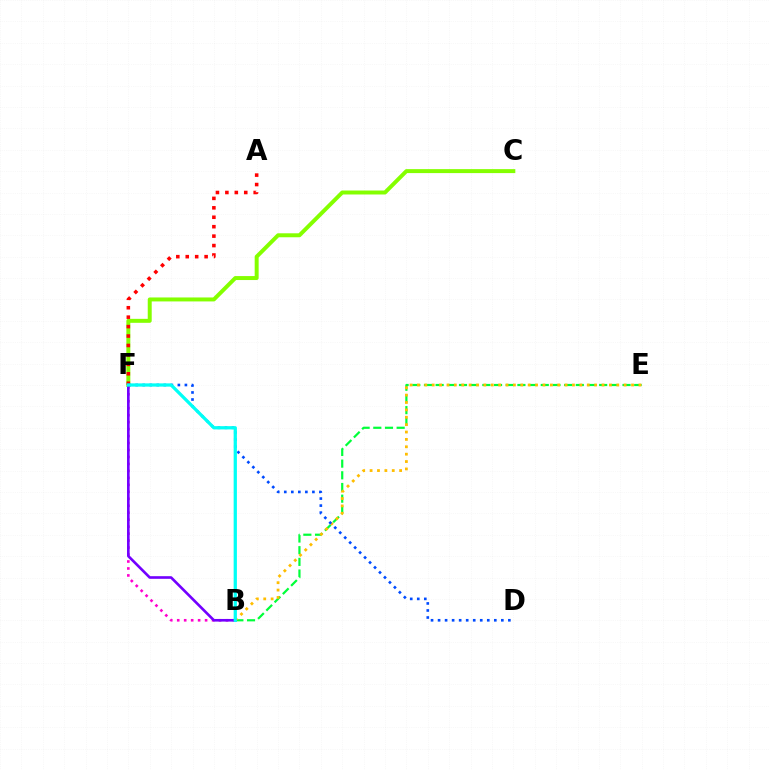{('B', 'E'): [{'color': '#00ff39', 'line_style': 'dashed', 'thickness': 1.59}, {'color': '#ffbd00', 'line_style': 'dotted', 'thickness': 2.01}], ('C', 'F'): [{'color': '#84ff00', 'line_style': 'solid', 'thickness': 2.86}], ('A', 'F'): [{'color': '#ff0000', 'line_style': 'dotted', 'thickness': 2.56}], ('D', 'F'): [{'color': '#004bff', 'line_style': 'dotted', 'thickness': 1.91}], ('B', 'F'): [{'color': '#ff00cf', 'line_style': 'dotted', 'thickness': 1.89}, {'color': '#7200ff', 'line_style': 'solid', 'thickness': 1.9}, {'color': '#00fff6', 'line_style': 'solid', 'thickness': 2.34}]}